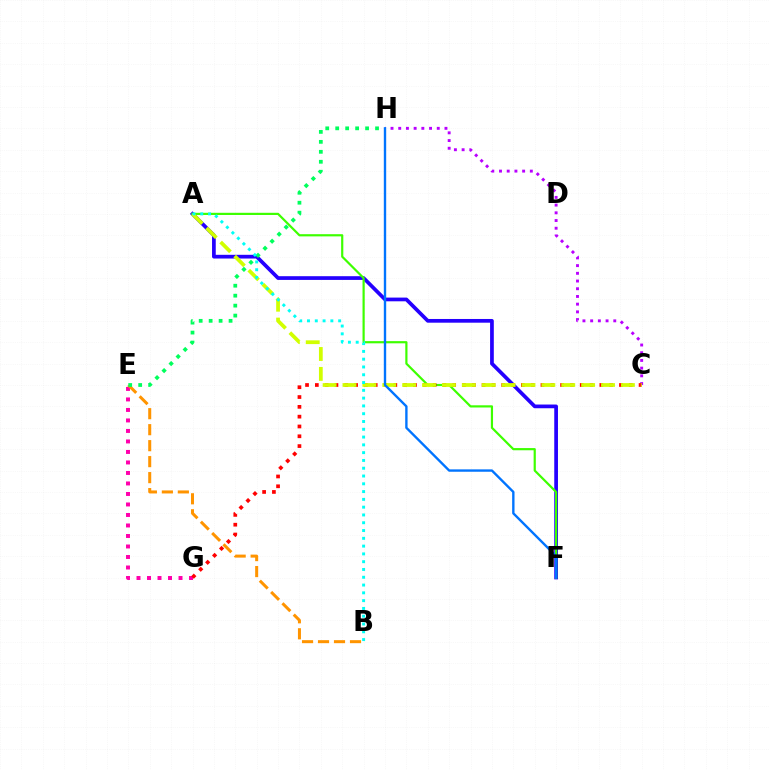{('E', 'G'): [{'color': '#ff00ac', 'line_style': 'dotted', 'thickness': 2.85}], ('A', 'F'): [{'color': '#2500ff', 'line_style': 'solid', 'thickness': 2.68}, {'color': '#3dff00', 'line_style': 'solid', 'thickness': 1.58}], ('C', 'H'): [{'color': '#b900ff', 'line_style': 'dotted', 'thickness': 2.09}], ('C', 'G'): [{'color': '#ff0000', 'line_style': 'dotted', 'thickness': 2.67}], ('A', 'C'): [{'color': '#d1ff00', 'line_style': 'dashed', 'thickness': 2.7}], ('F', 'H'): [{'color': '#0074ff', 'line_style': 'solid', 'thickness': 1.71}], ('B', 'E'): [{'color': '#ff9400', 'line_style': 'dashed', 'thickness': 2.17}], ('E', 'H'): [{'color': '#00ff5c', 'line_style': 'dotted', 'thickness': 2.71}], ('A', 'B'): [{'color': '#00fff6', 'line_style': 'dotted', 'thickness': 2.12}]}